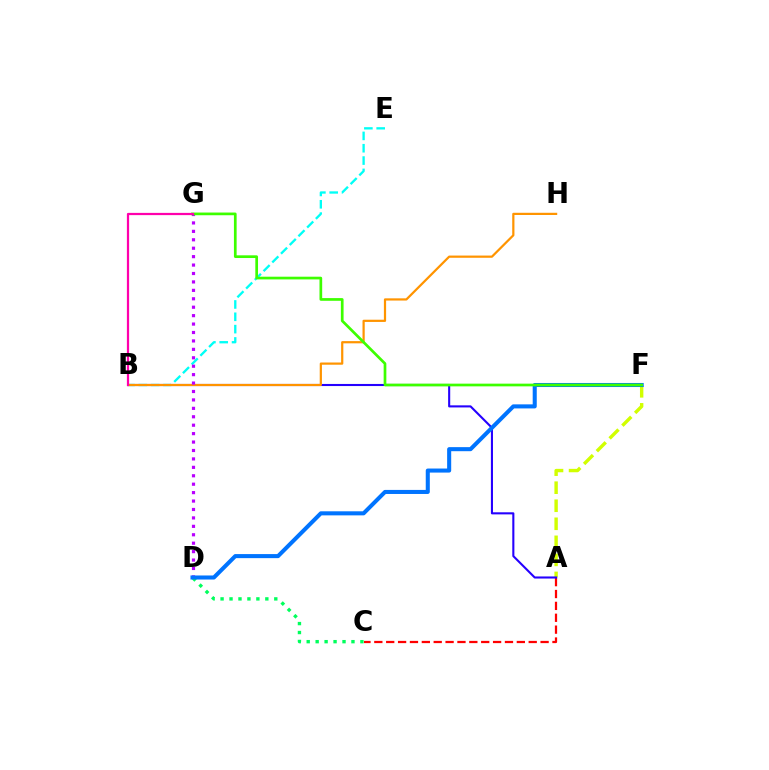{('A', 'C'): [{'color': '#ff0000', 'line_style': 'dashed', 'thickness': 1.61}], ('C', 'D'): [{'color': '#00ff5c', 'line_style': 'dotted', 'thickness': 2.43}], ('B', 'E'): [{'color': '#00fff6', 'line_style': 'dashed', 'thickness': 1.67}], ('A', 'F'): [{'color': '#d1ff00', 'line_style': 'dashed', 'thickness': 2.45}], ('A', 'B'): [{'color': '#2500ff', 'line_style': 'solid', 'thickness': 1.5}], ('B', 'H'): [{'color': '#ff9400', 'line_style': 'solid', 'thickness': 1.6}], ('D', 'G'): [{'color': '#b900ff', 'line_style': 'dotted', 'thickness': 2.29}], ('D', 'F'): [{'color': '#0074ff', 'line_style': 'solid', 'thickness': 2.92}], ('F', 'G'): [{'color': '#3dff00', 'line_style': 'solid', 'thickness': 1.95}], ('B', 'G'): [{'color': '#ff00ac', 'line_style': 'solid', 'thickness': 1.61}]}